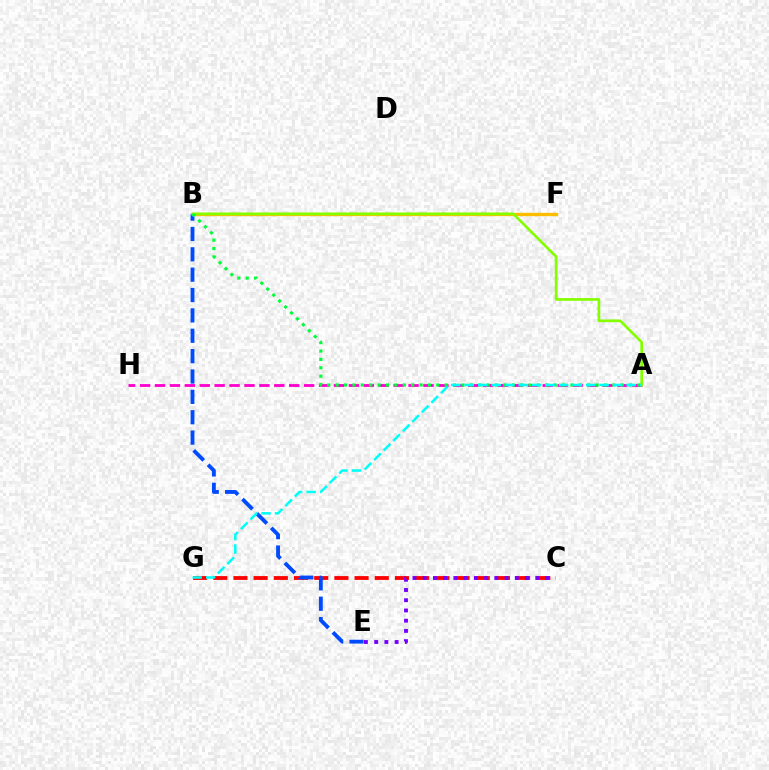{('B', 'F'): [{'color': '#ffbd00', 'line_style': 'solid', 'thickness': 2.39}], ('C', 'G'): [{'color': '#ff0000', 'line_style': 'dashed', 'thickness': 2.74}], ('A', 'H'): [{'color': '#ff00cf', 'line_style': 'dashed', 'thickness': 2.03}], ('B', 'E'): [{'color': '#004bff', 'line_style': 'dashed', 'thickness': 2.77}], ('A', 'B'): [{'color': '#84ff00', 'line_style': 'solid', 'thickness': 1.94}, {'color': '#00ff39', 'line_style': 'dotted', 'thickness': 2.28}], ('C', 'E'): [{'color': '#7200ff', 'line_style': 'dotted', 'thickness': 2.78}], ('A', 'G'): [{'color': '#00fff6', 'line_style': 'dashed', 'thickness': 1.83}]}